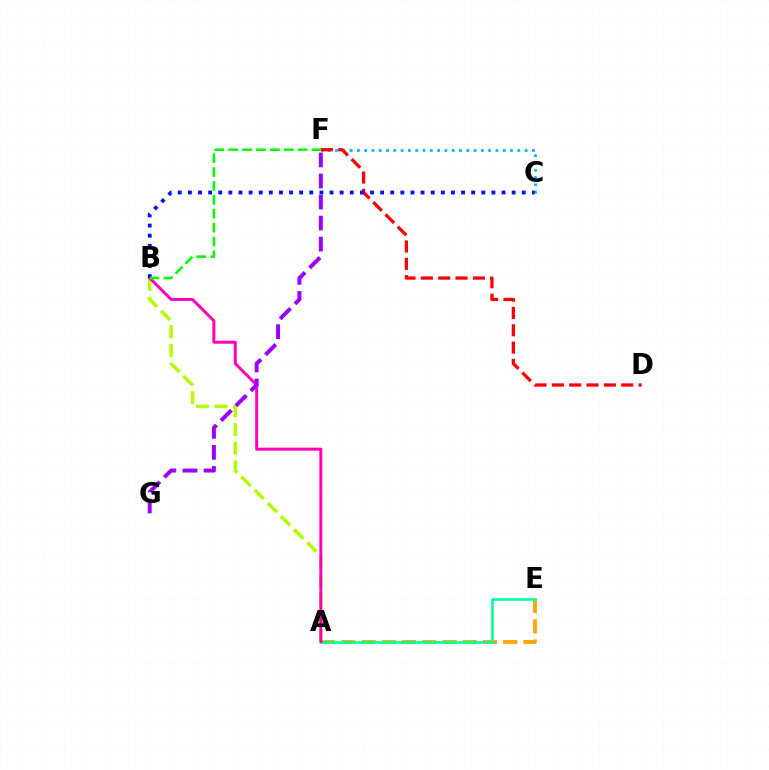{('A', 'B'): [{'color': '#b3ff00', 'line_style': 'dashed', 'thickness': 2.54}, {'color': '#ff00bd', 'line_style': 'solid', 'thickness': 2.14}], ('A', 'E'): [{'color': '#ffa500', 'line_style': 'dashed', 'thickness': 2.75}, {'color': '#00ff9d', 'line_style': 'solid', 'thickness': 1.85}], ('C', 'F'): [{'color': '#00b5ff', 'line_style': 'dotted', 'thickness': 1.98}], ('F', 'G'): [{'color': '#9b00ff', 'line_style': 'dashed', 'thickness': 2.86}], ('D', 'F'): [{'color': '#ff0000', 'line_style': 'dashed', 'thickness': 2.36}], ('B', 'C'): [{'color': '#0010ff', 'line_style': 'dotted', 'thickness': 2.75}], ('B', 'F'): [{'color': '#08ff00', 'line_style': 'dashed', 'thickness': 1.89}]}